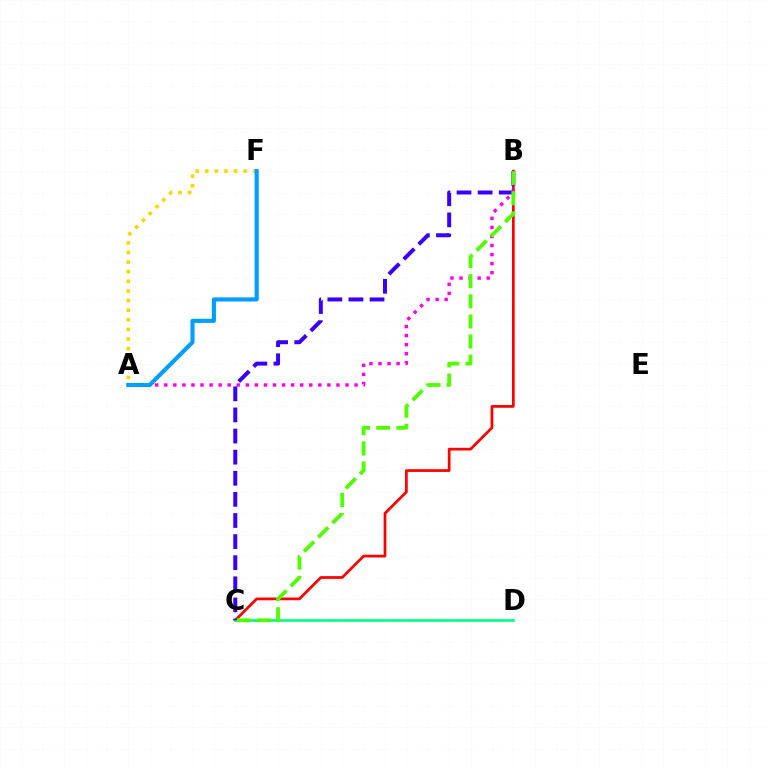{('B', 'C'): [{'color': '#ff0000', 'line_style': 'solid', 'thickness': 1.96}, {'color': '#3700ff', 'line_style': 'dashed', 'thickness': 2.87}, {'color': '#4fff00', 'line_style': 'dashed', 'thickness': 2.73}], ('C', 'D'): [{'color': '#00ff86', 'line_style': 'solid', 'thickness': 1.88}], ('A', 'F'): [{'color': '#ffd500', 'line_style': 'dotted', 'thickness': 2.61}, {'color': '#009eff', 'line_style': 'solid', 'thickness': 2.95}], ('A', 'B'): [{'color': '#ff00ed', 'line_style': 'dotted', 'thickness': 2.46}]}